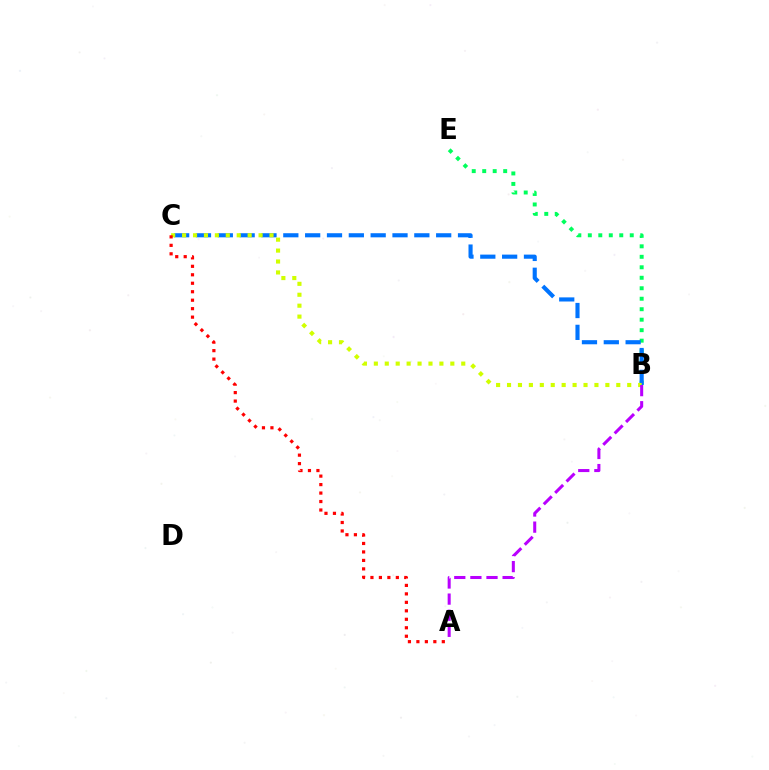{('B', 'E'): [{'color': '#00ff5c', 'line_style': 'dotted', 'thickness': 2.85}], ('B', 'C'): [{'color': '#0074ff', 'line_style': 'dashed', 'thickness': 2.97}, {'color': '#d1ff00', 'line_style': 'dotted', 'thickness': 2.97}], ('A', 'C'): [{'color': '#ff0000', 'line_style': 'dotted', 'thickness': 2.3}], ('A', 'B'): [{'color': '#b900ff', 'line_style': 'dashed', 'thickness': 2.19}]}